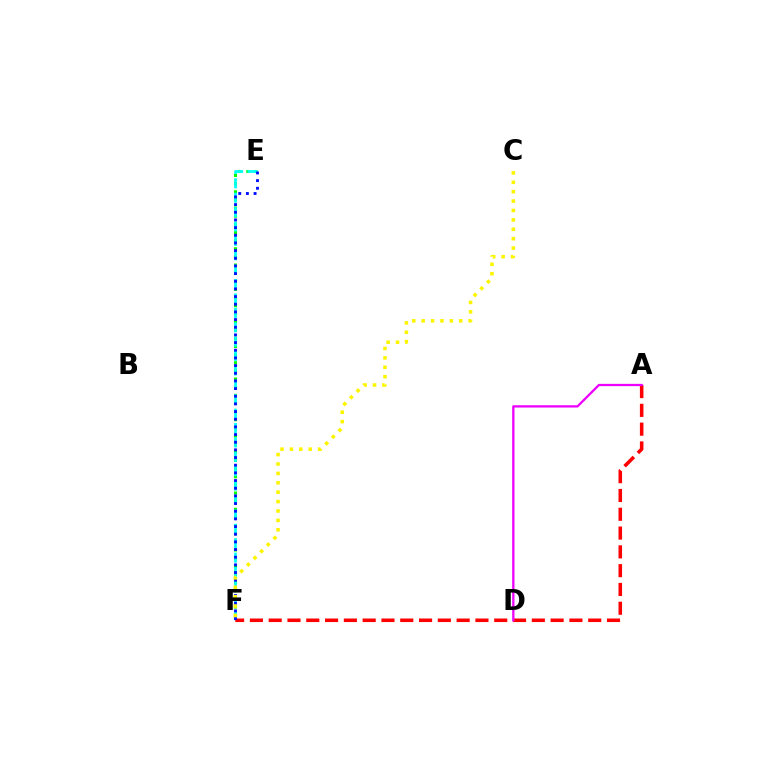{('E', 'F'): [{'color': '#08ff00', 'line_style': 'dotted', 'thickness': 2.21}, {'color': '#00fff6', 'line_style': 'dashed', 'thickness': 1.96}, {'color': '#0010ff', 'line_style': 'dotted', 'thickness': 2.08}], ('A', 'F'): [{'color': '#ff0000', 'line_style': 'dashed', 'thickness': 2.55}], ('A', 'D'): [{'color': '#ee00ff', 'line_style': 'solid', 'thickness': 1.64}], ('C', 'F'): [{'color': '#fcf500', 'line_style': 'dotted', 'thickness': 2.55}]}